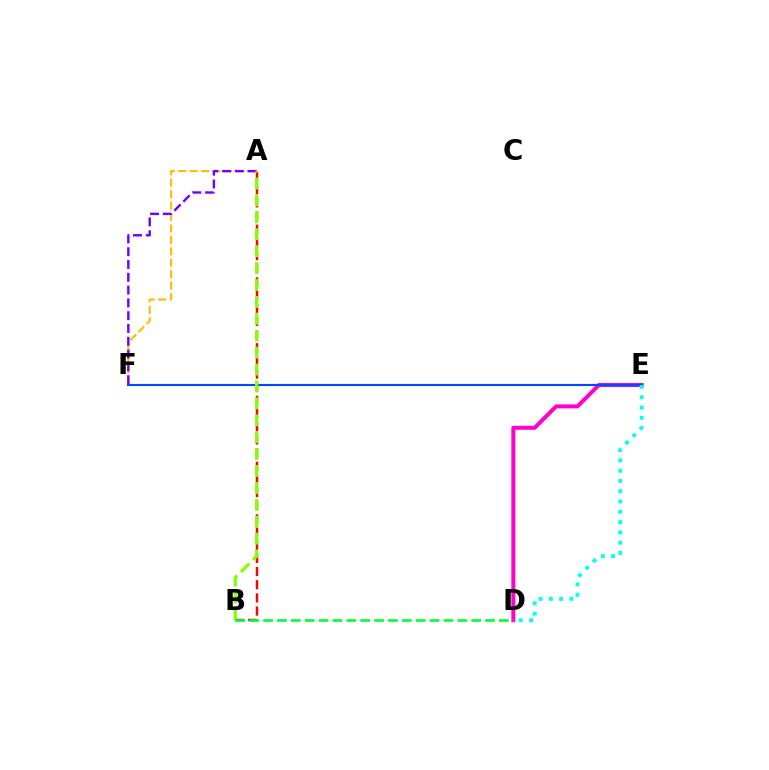{('A', 'F'): [{'color': '#ffbd00', 'line_style': 'dashed', 'thickness': 1.55}, {'color': '#7200ff', 'line_style': 'dashed', 'thickness': 1.74}], ('D', 'E'): [{'color': '#ff00cf', 'line_style': 'solid', 'thickness': 2.88}, {'color': '#00fff6', 'line_style': 'dotted', 'thickness': 2.79}], ('E', 'F'): [{'color': '#004bff', 'line_style': 'solid', 'thickness': 1.53}], ('A', 'B'): [{'color': '#ff0000', 'line_style': 'dashed', 'thickness': 1.79}, {'color': '#84ff00', 'line_style': 'dashed', 'thickness': 2.3}], ('B', 'D'): [{'color': '#00ff39', 'line_style': 'dashed', 'thickness': 1.88}]}